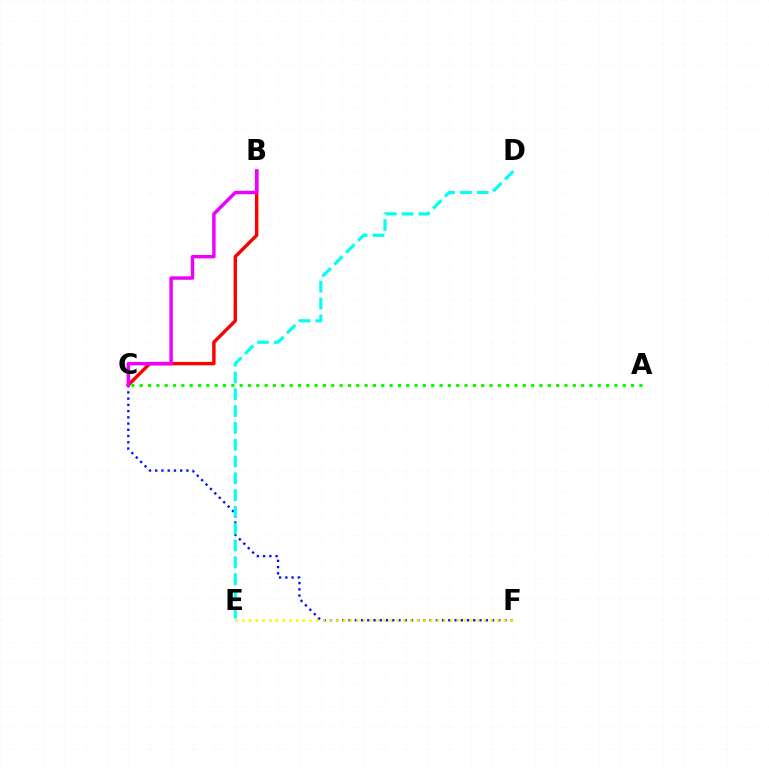{('C', 'F'): [{'color': '#0010ff', 'line_style': 'dotted', 'thickness': 1.69}], ('D', 'E'): [{'color': '#00fff6', 'line_style': 'dashed', 'thickness': 2.28}], ('B', 'C'): [{'color': '#ff0000', 'line_style': 'solid', 'thickness': 2.44}, {'color': '#ee00ff', 'line_style': 'solid', 'thickness': 2.47}], ('E', 'F'): [{'color': '#fcf500', 'line_style': 'dotted', 'thickness': 1.82}], ('A', 'C'): [{'color': '#08ff00', 'line_style': 'dotted', 'thickness': 2.26}]}